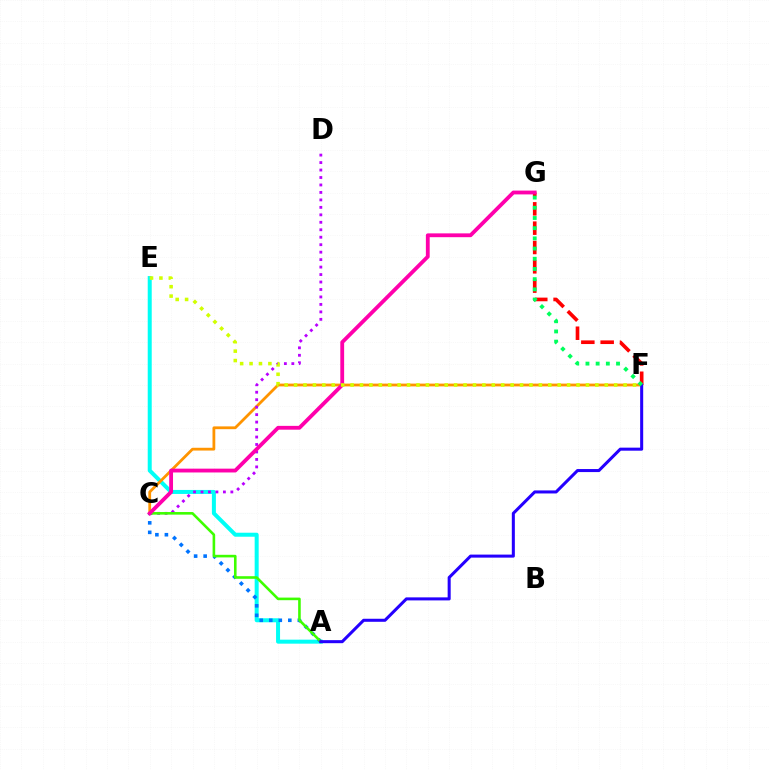{('A', 'E'): [{'color': '#00fff6', 'line_style': 'solid', 'thickness': 2.88}], ('C', 'F'): [{'color': '#ff9400', 'line_style': 'solid', 'thickness': 2.01}], ('C', 'D'): [{'color': '#b900ff', 'line_style': 'dotted', 'thickness': 2.03}], ('A', 'C'): [{'color': '#0074ff', 'line_style': 'dotted', 'thickness': 2.59}, {'color': '#3dff00', 'line_style': 'solid', 'thickness': 1.87}], ('F', 'G'): [{'color': '#ff0000', 'line_style': 'dashed', 'thickness': 2.63}, {'color': '#00ff5c', 'line_style': 'dotted', 'thickness': 2.77}], ('C', 'G'): [{'color': '#ff00ac', 'line_style': 'solid', 'thickness': 2.75}], ('A', 'F'): [{'color': '#2500ff', 'line_style': 'solid', 'thickness': 2.19}], ('E', 'F'): [{'color': '#d1ff00', 'line_style': 'dotted', 'thickness': 2.56}]}